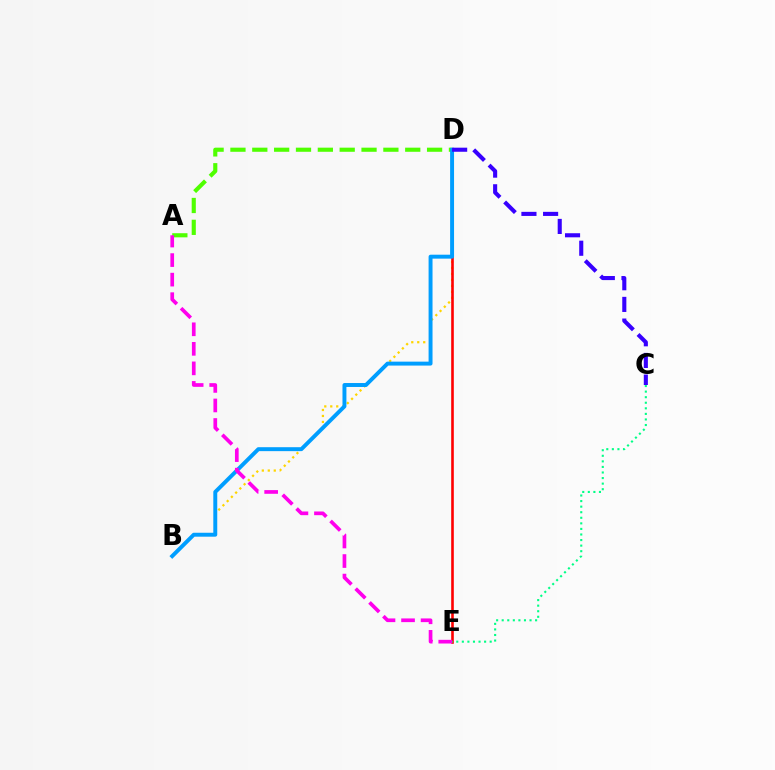{('B', 'D'): [{'color': '#ffd500', 'line_style': 'dotted', 'thickness': 1.62}, {'color': '#009eff', 'line_style': 'solid', 'thickness': 2.84}], ('A', 'D'): [{'color': '#4fff00', 'line_style': 'dashed', 'thickness': 2.97}], ('D', 'E'): [{'color': '#ff0000', 'line_style': 'solid', 'thickness': 1.88}], ('A', 'E'): [{'color': '#ff00ed', 'line_style': 'dashed', 'thickness': 2.65}], ('C', 'D'): [{'color': '#3700ff', 'line_style': 'dashed', 'thickness': 2.94}], ('C', 'E'): [{'color': '#00ff86', 'line_style': 'dotted', 'thickness': 1.51}]}